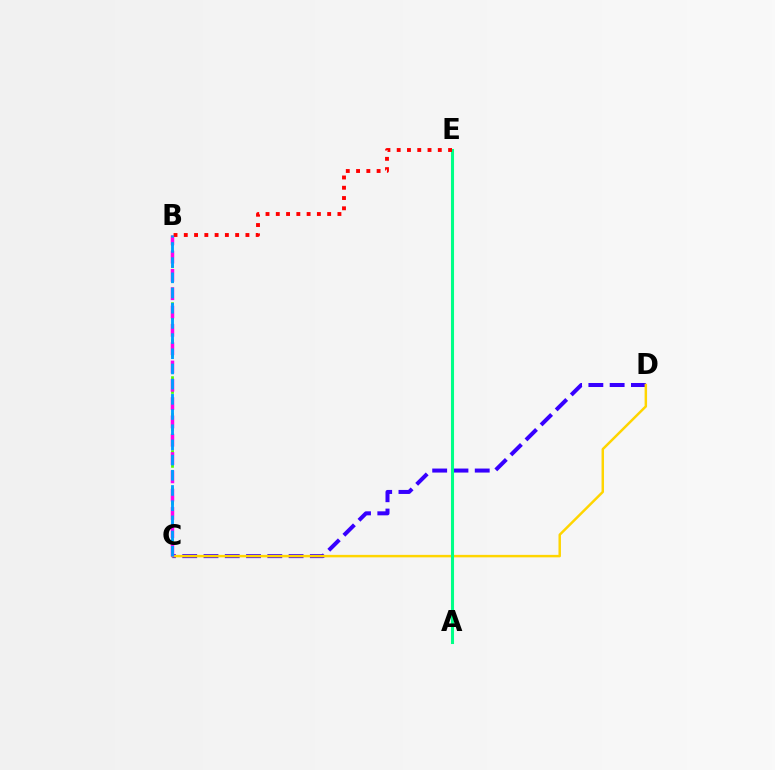{('C', 'D'): [{'color': '#3700ff', 'line_style': 'dashed', 'thickness': 2.89}, {'color': '#ffd500', 'line_style': 'solid', 'thickness': 1.78}], ('B', 'C'): [{'color': '#4fff00', 'line_style': 'dotted', 'thickness': 2.01}, {'color': '#ff00ed', 'line_style': 'dashed', 'thickness': 2.49}, {'color': '#009eff', 'line_style': 'dashed', 'thickness': 2.06}], ('A', 'E'): [{'color': '#00ff86', 'line_style': 'solid', 'thickness': 2.2}], ('B', 'E'): [{'color': '#ff0000', 'line_style': 'dotted', 'thickness': 2.79}]}